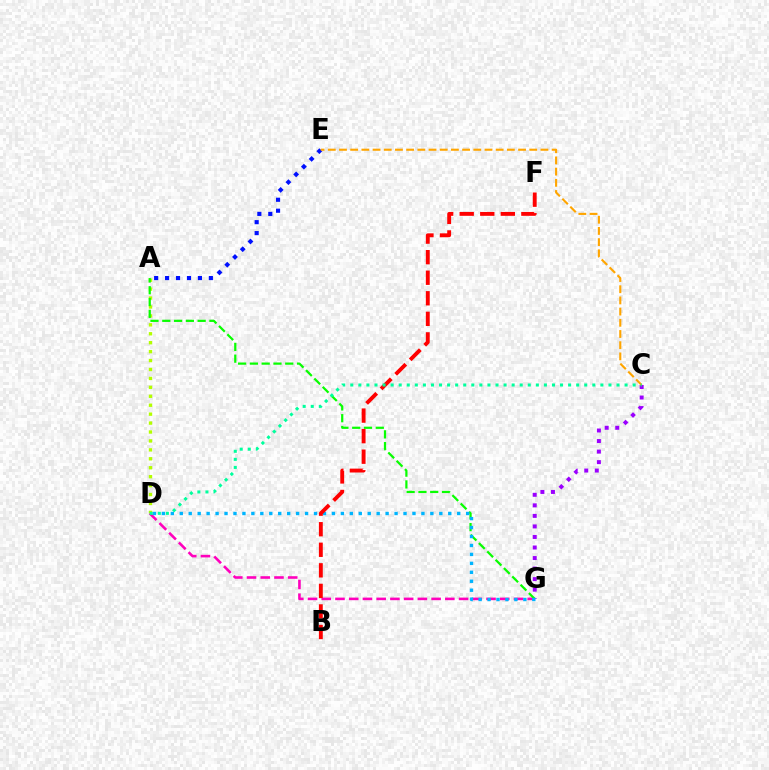{('A', 'D'): [{'color': '#b3ff00', 'line_style': 'dotted', 'thickness': 2.43}], ('D', 'G'): [{'color': '#ff00bd', 'line_style': 'dashed', 'thickness': 1.87}, {'color': '#00b5ff', 'line_style': 'dotted', 'thickness': 2.43}], ('A', 'G'): [{'color': '#08ff00', 'line_style': 'dashed', 'thickness': 1.6}], ('C', 'G'): [{'color': '#9b00ff', 'line_style': 'dotted', 'thickness': 2.86}], ('A', 'E'): [{'color': '#0010ff', 'line_style': 'dotted', 'thickness': 2.97}], ('B', 'F'): [{'color': '#ff0000', 'line_style': 'dashed', 'thickness': 2.79}], ('C', 'E'): [{'color': '#ffa500', 'line_style': 'dashed', 'thickness': 1.52}], ('C', 'D'): [{'color': '#00ff9d', 'line_style': 'dotted', 'thickness': 2.19}]}